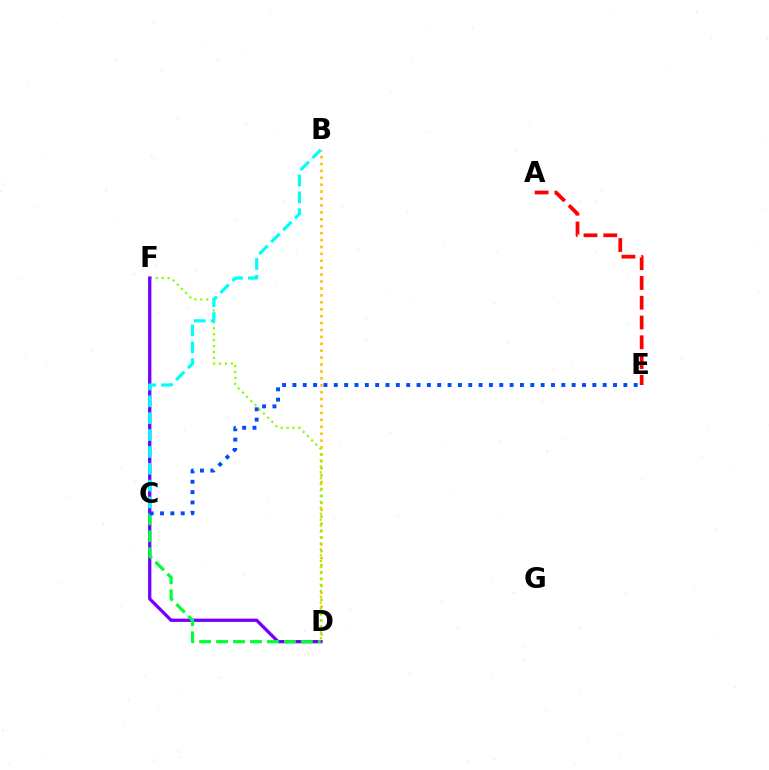{('B', 'D'): [{'color': '#ffbd00', 'line_style': 'dotted', 'thickness': 1.88}], ('D', 'F'): [{'color': '#84ff00', 'line_style': 'dotted', 'thickness': 1.61}, {'color': '#7200ff', 'line_style': 'solid', 'thickness': 2.35}], ('C', 'F'): [{'color': '#ff00cf', 'line_style': 'dotted', 'thickness': 1.56}], ('C', 'D'): [{'color': '#00ff39', 'line_style': 'dashed', 'thickness': 2.31}], ('C', 'E'): [{'color': '#004bff', 'line_style': 'dotted', 'thickness': 2.81}], ('A', 'E'): [{'color': '#ff0000', 'line_style': 'dashed', 'thickness': 2.69}], ('B', 'C'): [{'color': '#00fff6', 'line_style': 'dashed', 'thickness': 2.29}]}